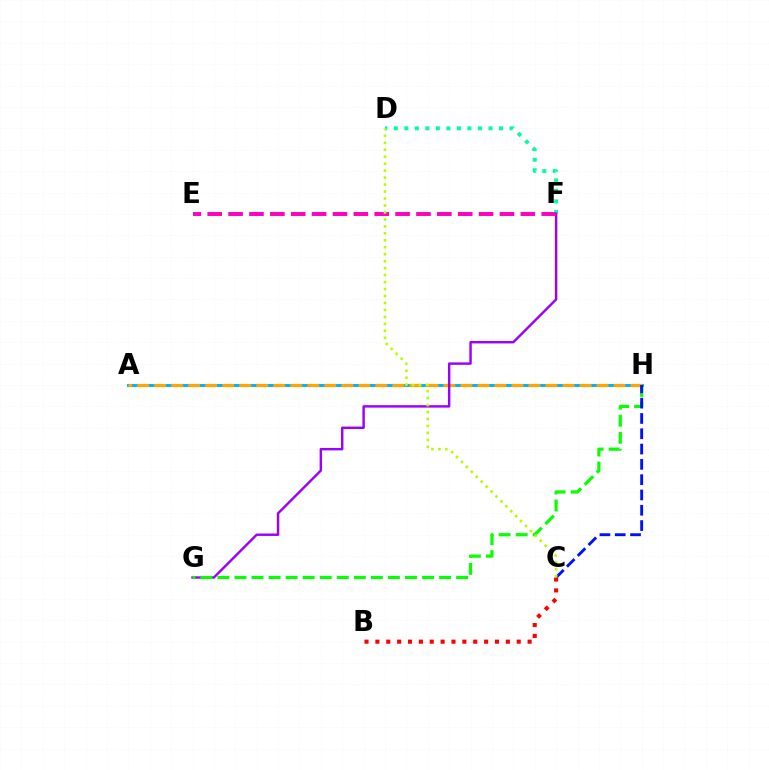{('A', 'H'): [{'color': '#00b5ff', 'line_style': 'solid', 'thickness': 2.19}, {'color': '#ffa500', 'line_style': 'dashed', 'thickness': 2.31}], ('D', 'F'): [{'color': '#00ff9d', 'line_style': 'dotted', 'thickness': 2.86}], ('F', 'G'): [{'color': '#9b00ff', 'line_style': 'solid', 'thickness': 1.75}], ('G', 'H'): [{'color': '#08ff00', 'line_style': 'dashed', 'thickness': 2.32}], ('C', 'H'): [{'color': '#0010ff', 'line_style': 'dashed', 'thickness': 2.08}], ('B', 'C'): [{'color': '#ff0000', 'line_style': 'dotted', 'thickness': 2.95}], ('E', 'F'): [{'color': '#ff00bd', 'line_style': 'dashed', 'thickness': 2.84}], ('C', 'D'): [{'color': '#b3ff00', 'line_style': 'dotted', 'thickness': 1.89}]}